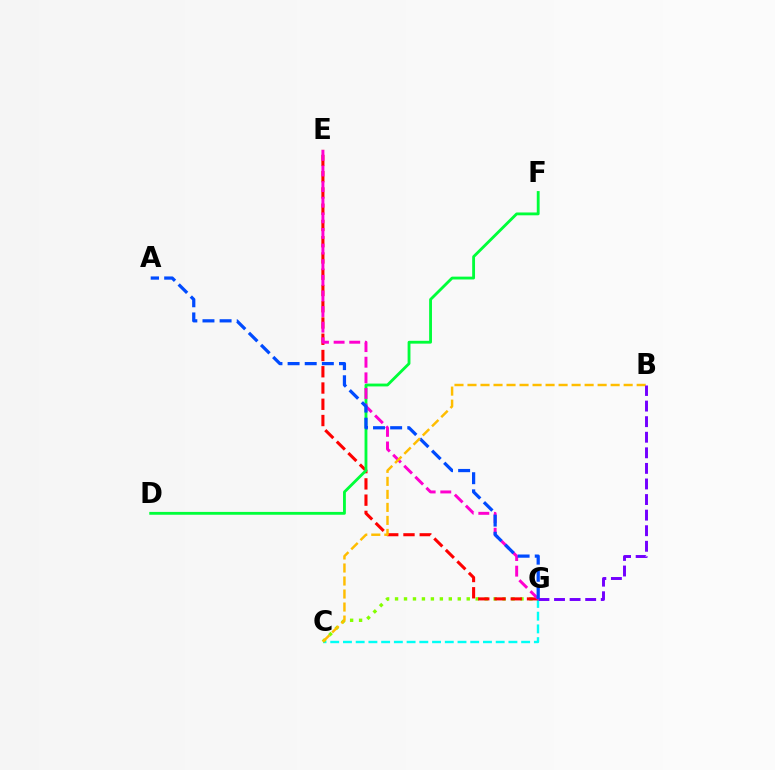{('C', 'G'): [{'color': '#00fff6', 'line_style': 'dashed', 'thickness': 1.73}, {'color': '#84ff00', 'line_style': 'dotted', 'thickness': 2.43}], ('E', 'G'): [{'color': '#ff0000', 'line_style': 'dashed', 'thickness': 2.21}, {'color': '#ff00cf', 'line_style': 'dashed', 'thickness': 2.12}], ('D', 'F'): [{'color': '#00ff39', 'line_style': 'solid', 'thickness': 2.04}], ('A', 'G'): [{'color': '#004bff', 'line_style': 'dashed', 'thickness': 2.33}], ('B', 'C'): [{'color': '#ffbd00', 'line_style': 'dashed', 'thickness': 1.77}], ('B', 'G'): [{'color': '#7200ff', 'line_style': 'dashed', 'thickness': 2.12}]}